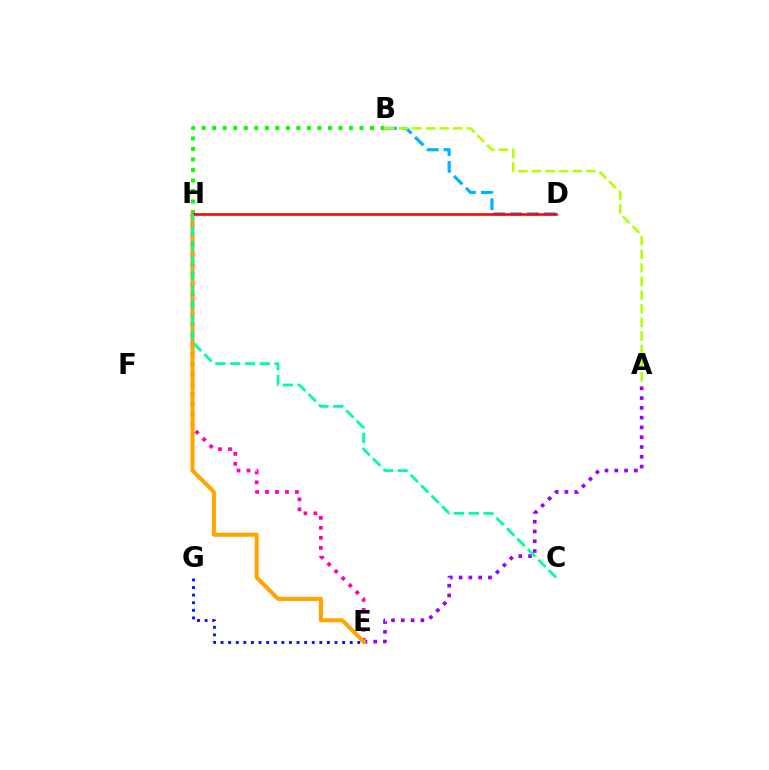{('B', 'D'): [{'color': '#00b5ff', 'line_style': 'dashed', 'thickness': 2.29}], ('A', 'E'): [{'color': '#9b00ff', 'line_style': 'dotted', 'thickness': 2.66}], ('E', 'H'): [{'color': '#ff00bd', 'line_style': 'dotted', 'thickness': 2.71}, {'color': '#ffa500', 'line_style': 'solid', 'thickness': 2.94}], ('B', 'H'): [{'color': '#08ff00', 'line_style': 'dotted', 'thickness': 2.86}], ('E', 'G'): [{'color': '#0010ff', 'line_style': 'dotted', 'thickness': 2.06}], ('A', 'B'): [{'color': '#b3ff00', 'line_style': 'dashed', 'thickness': 1.85}], ('D', 'H'): [{'color': '#ff0000', 'line_style': 'solid', 'thickness': 1.86}], ('C', 'H'): [{'color': '#00ff9d', 'line_style': 'dashed', 'thickness': 2.01}]}